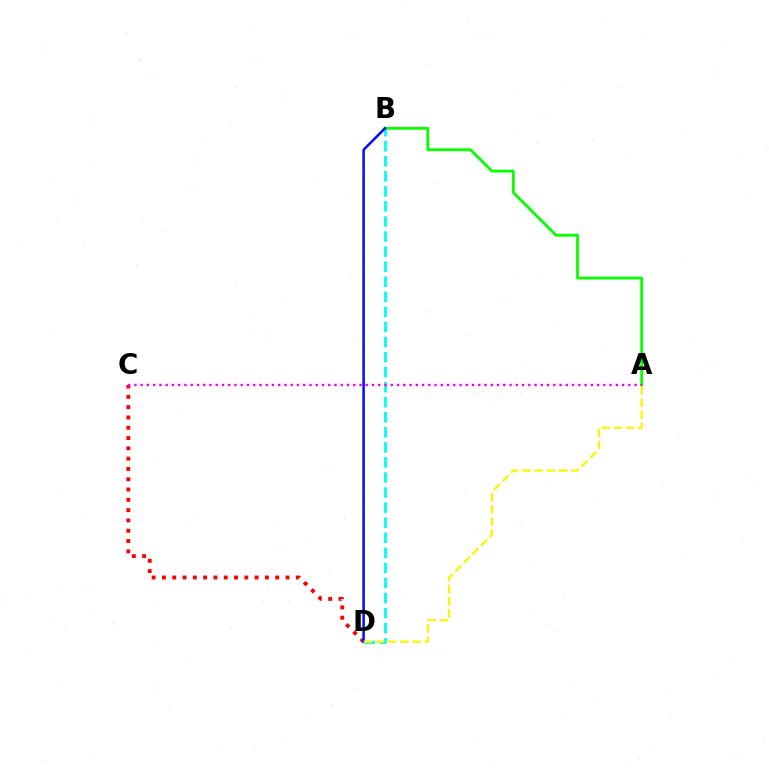{('B', 'D'): [{'color': '#00fff6', 'line_style': 'dashed', 'thickness': 2.05}, {'color': '#0010ff', 'line_style': 'solid', 'thickness': 1.82}], ('C', 'D'): [{'color': '#ff0000', 'line_style': 'dotted', 'thickness': 2.8}], ('A', 'B'): [{'color': '#08ff00', 'line_style': 'solid', 'thickness': 2.02}], ('A', 'C'): [{'color': '#ee00ff', 'line_style': 'dotted', 'thickness': 1.7}], ('A', 'D'): [{'color': '#fcf500', 'line_style': 'dashed', 'thickness': 1.65}]}